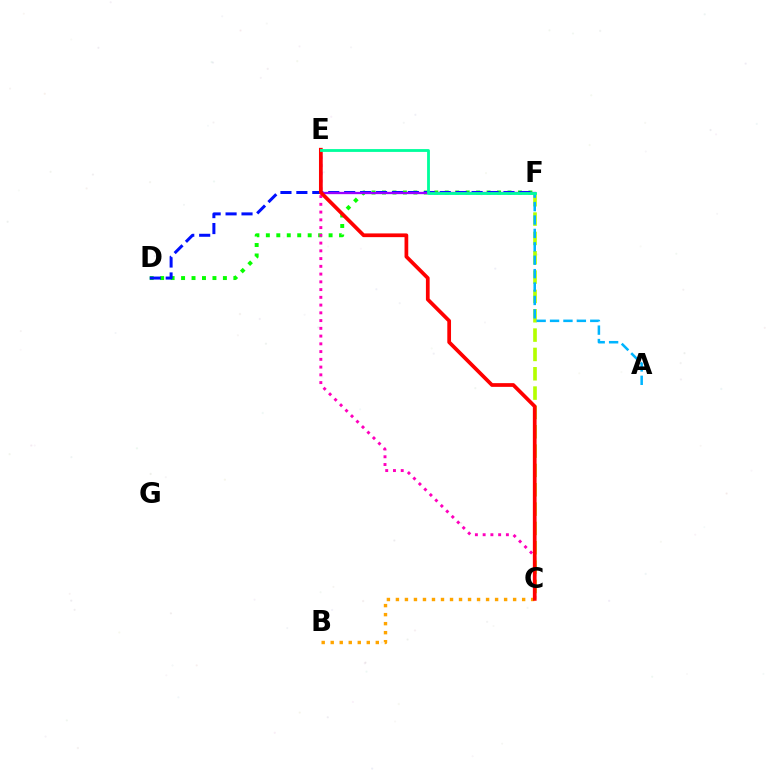{('D', 'F'): [{'color': '#08ff00', 'line_style': 'dotted', 'thickness': 2.84}, {'color': '#0010ff', 'line_style': 'dashed', 'thickness': 2.16}], ('C', 'E'): [{'color': '#ff00bd', 'line_style': 'dotted', 'thickness': 2.11}, {'color': '#ff0000', 'line_style': 'solid', 'thickness': 2.68}], ('E', 'F'): [{'color': '#9b00ff', 'line_style': 'solid', 'thickness': 1.65}, {'color': '#00ff9d', 'line_style': 'solid', 'thickness': 2.03}], ('B', 'C'): [{'color': '#ffa500', 'line_style': 'dotted', 'thickness': 2.45}], ('C', 'F'): [{'color': '#b3ff00', 'line_style': 'dashed', 'thickness': 2.63}], ('A', 'F'): [{'color': '#00b5ff', 'line_style': 'dashed', 'thickness': 1.82}]}